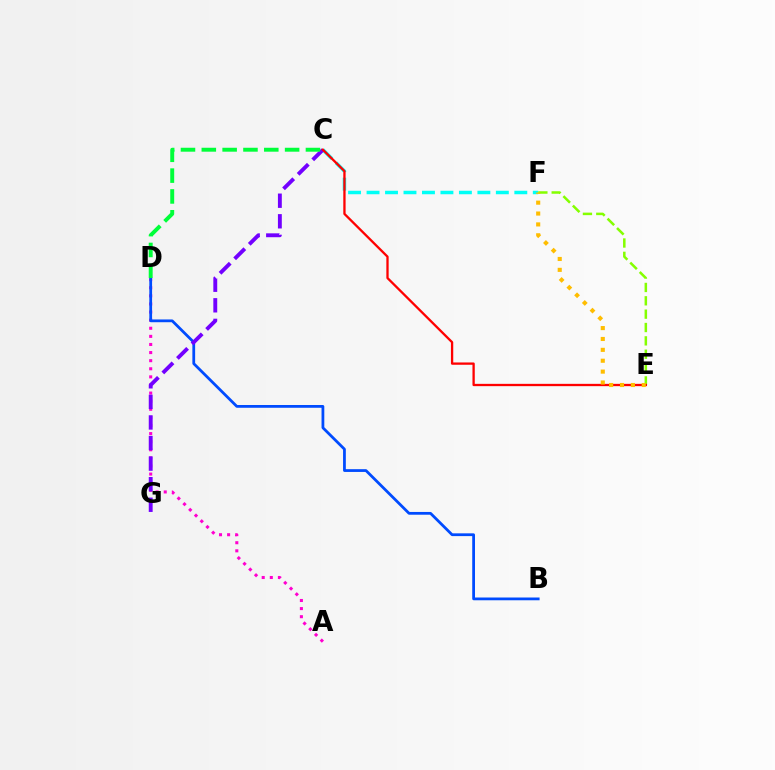{('C', 'F'): [{'color': '#00fff6', 'line_style': 'dashed', 'thickness': 2.51}], ('A', 'D'): [{'color': '#ff00cf', 'line_style': 'dotted', 'thickness': 2.2}], ('B', 'D'): [{'color': '#004bff', 'line_style': 'solid', 'thickness': 1.99}], ('C', 'G'): [{'color': '#7200ff', 'line_style': 'dashed', 'thickness': 2.8}], ('E', 'F'): [{'color': '#84ff00', 'line_style': 'dashed', 'thickness': 1.81}, {'color': '#ffbd00', 'line_style': 'dotted', 'thickness': 2.96}], ('C', 'D'): [{'color': '#00ff39', 'line_style': 'dashed', 'thickness': 2.83}], ('C', 'E'): [{'color': '#ff0000', 'line_style': 'solid', 'thickness': 1.66}]}